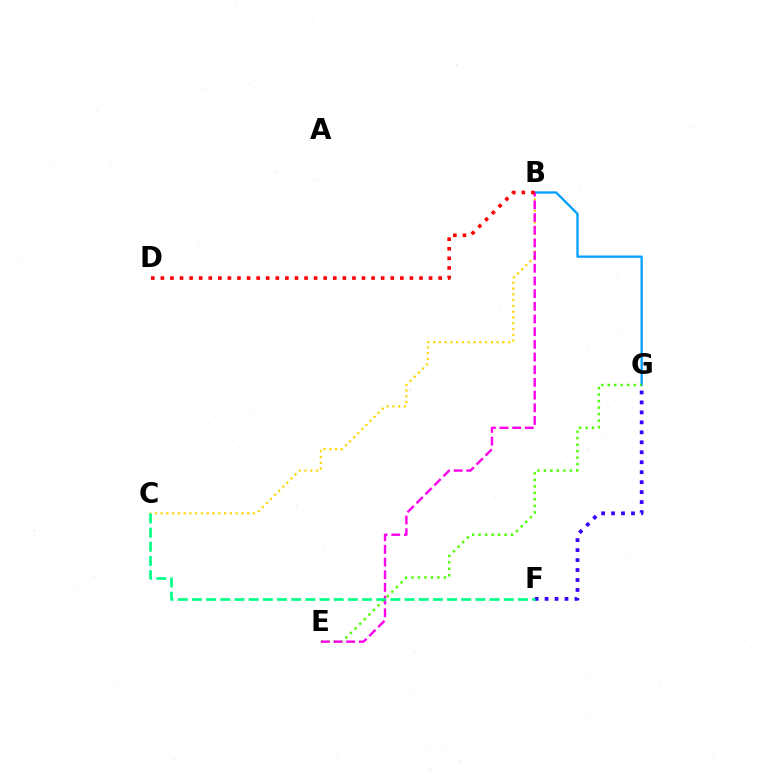{('B', 'C'): [{'color': '#ffd500', 'line_style': 'dotted', 'thickness': 1.57}], ('B', 'G'): [{'color': '#009eff', 'line_style': 'solid', 'thickness': 1.65}], ('F', 'G'): [{'color': '#3700ff', 'line_style': 'dotted', 'thickness': 2.71}], ('E', 'G'): [{'color': '#4fff00', 'line_style': 'dotted', 'thickness': 1.77}], ('B', 'E'): [{'color': '#ff00ed', 'line_style': 'dashed', 'thickness': 1.72}], ('C', 'F'): [{'color': '#00ff86', 'line_style': 'dashed', 'thickness': 1.93}], ('B', 'D'): [{'color': '#ff0000', 'line_style': 'dotted', 'thickness': 2.6}]}